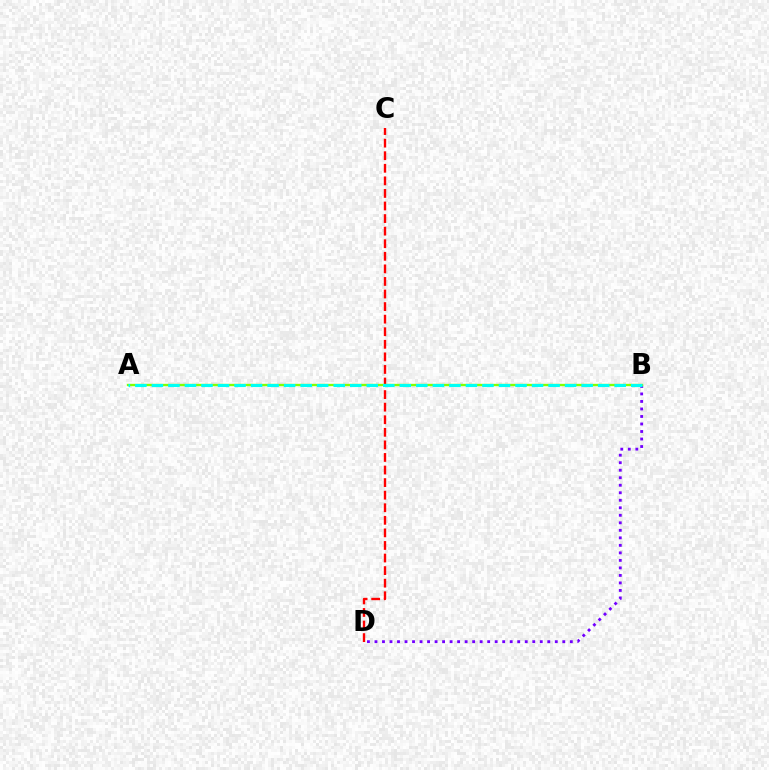{('C', 'D'): [{'color': '#ff0000', 'line_style': 'dashed', 'thickness': 1.71}], ('B', 'D'): [{'color': '#7200ff', 'line_style': 'dotted', 'thickness': 2.04}], ('A', 'B'): [{'color': '#84ff00', 'line_style': 'solid', 'thickness': 1.69}, {'color': '#00fff6', 'line_style': 'dashed', 'thickness': 2.25}]}